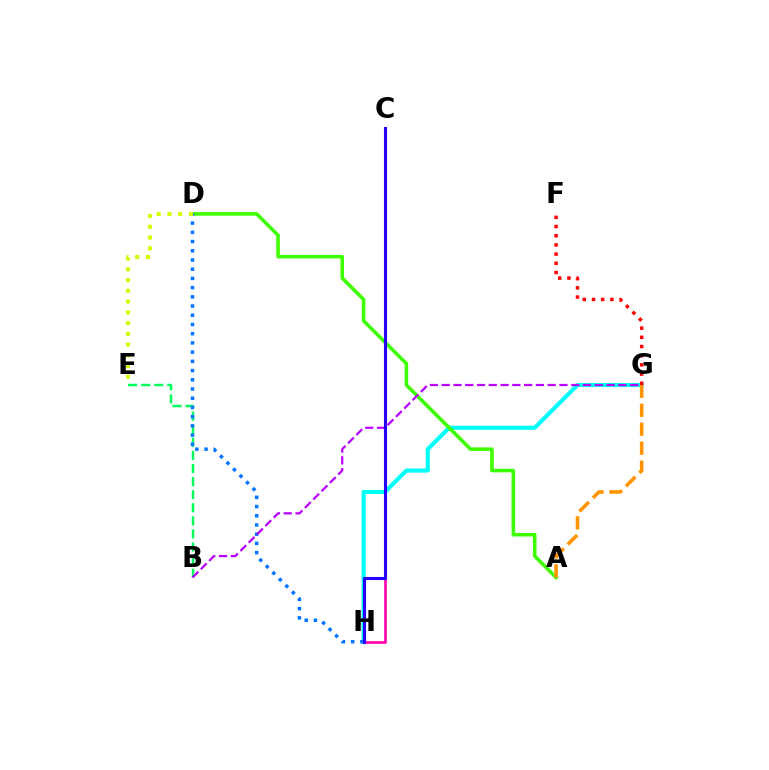{('B', 'E'): [{'color': '#00ff5c', 'line_style': 'dashed', 'thickness': 1.78}], ('G', 'H'): [{'color': '#00fff6', 'line_style': 'solid', 'thickness': 2.95}], ('A', 'D'): [{'color': '#3dff00', 'line_style': 'solid', 'thickness': 2.56}], ('C', 'H'): [{'color': '#ff00ac', 'line_style': 'solid', 'thickness': 1.91}, {'color': '#2500ff', 'line_style': 'solid', 'thickness': 2.23}], ('A', 'G'): [{'color': '#ff9400', 'line_style': 'dashed', 'thickness': 2.58}], ('D', 'H'): [{'color': '#0074ff', 'line_style': 'dotted', 'thickness': 2.5}], ('F', 'G'): [{'color': '#ff0000', 'line_style': 'dotted', 'thickness': 2.5}], ('D', 'E'): [{'color': '#d1ff00', 'line_style': 'dotted', 'thickness': 2.92}], ('B', 'G'): [{'color': '#b900ff', 'line_style': 'dashed', 'thickness': 1.6}]}